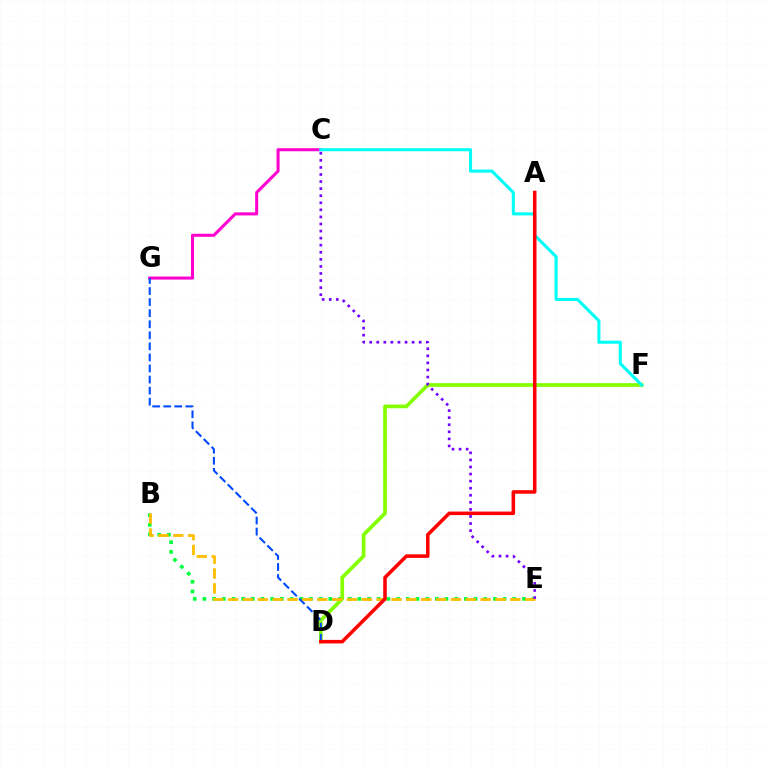{('B', 'E'): [{'color': '#00ff39', 'line_style': 'dotted', 'thickness': 2.63}, {'color': '#ffbd00', 'line_style': 'dashed', 'thickness': 2.02}], ('C', 'G'): [{'color': '#ff00cf', 'line_style': 'solid', 'thickness': 2.19}], ('D', 'F'): [{'color': '#84ff00', 'line_style': 'solid', 'thickness': 2.67}], ('C', 'F'): [{'color': '#00fff6', 'line_style': 'solid', 'thickness': 2.22}], ('D', 'G'): [{'color': '#004bff', 'line_style': 'dashed', 'thickness': 1.5}], ('A', 'D'): [{'color': '#ff0000', 'line_style': 'solid', 'thickness': 2.55}], ('C', 'E'): [{'color': '#7200ff', 'line_style': 'dotted', 'thickness': 1.92}]}